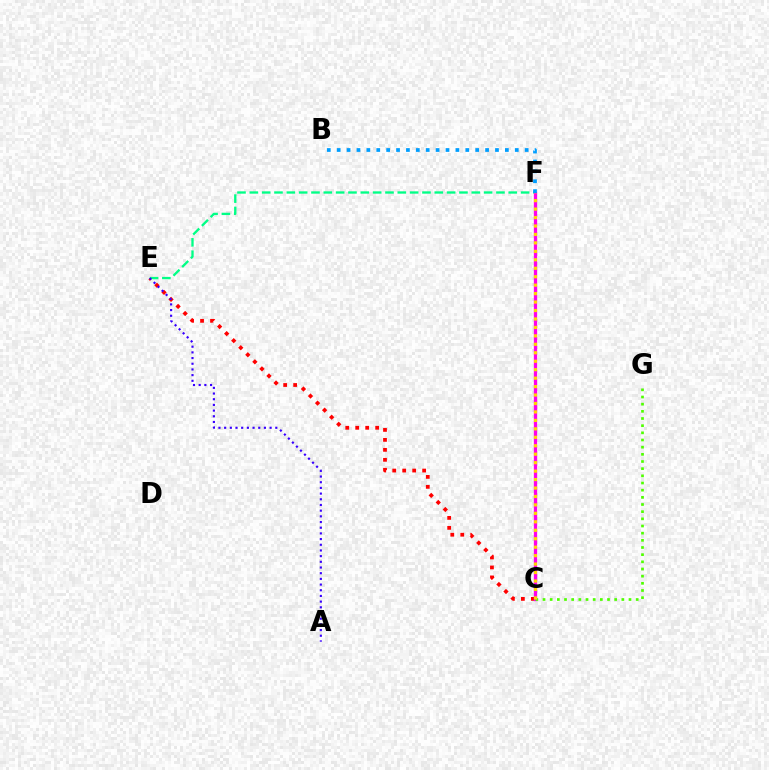{('C', 'E'): [{'color': '#ff0000', 'line_style': 'dotted', 'thickness': 2.71}], ('E', 'F'): [{'color': '#00ff86', 'line_style': 'dashed', 'thickness': 1.68}], ('C', 'F'): [{'color': '#ff00ed', 'line_style': 'solid', 'thickness': 2.37}, {'color': '#ffd500', 'line_style': 'dotted', 'thickness': 2.3}], ('C', 'G'): [{'color': '#4fff00', 'line_style': 'dotted', 'thickness': 1.95}], ('A', 'E'): [{'color': '#3700ff', 'line_style': 'dotted', 'thickness': 1.54}], ('B', 'F'): [{'color': '#009eff', 'line_style': 'dotted', 'thickness': 2.69}]}